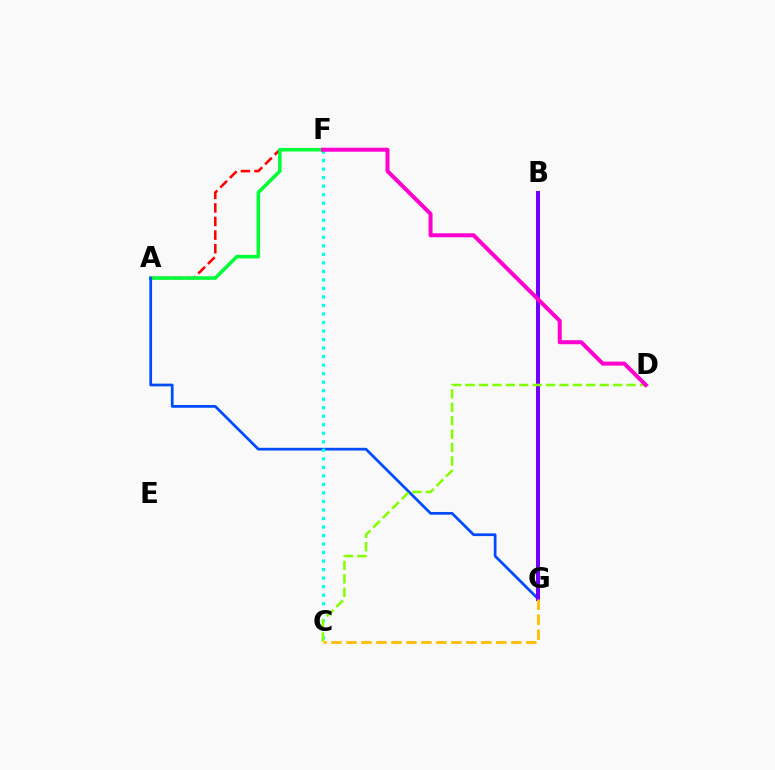{('A', 'F'): [{'color': '#ff0000', 'line_style': 'dashed', 'thickness': 1.85}, {'color': '#00ff39', 'line_style': 'solid', 'thickness': 2.55}], ('A', 'G'): [{'color': '#004bff', 'line_style': 'solid', 'thickness': 1.96}], ('C', 'F'): [{'color': '#00fff6', 'line_style': 'dotted', 'thickness': 2.31}], ('B', 'G'): [{'color': '#7200ff', 'line_style': 'solid', 'thickness': 2.88}], ('C', 'D'): [{'color': '#84ff00', 'line_style': 'dashed', 'thickness': 1.82}], ('D', 'F'): [{'color': '#ff00cf', 'line_style': 'solid', 'thickness': 2.88}], ('C', 'G'): [{'color': '#ffbd00', 'line_style': 'dashed', 'thickness': 2.04}]}